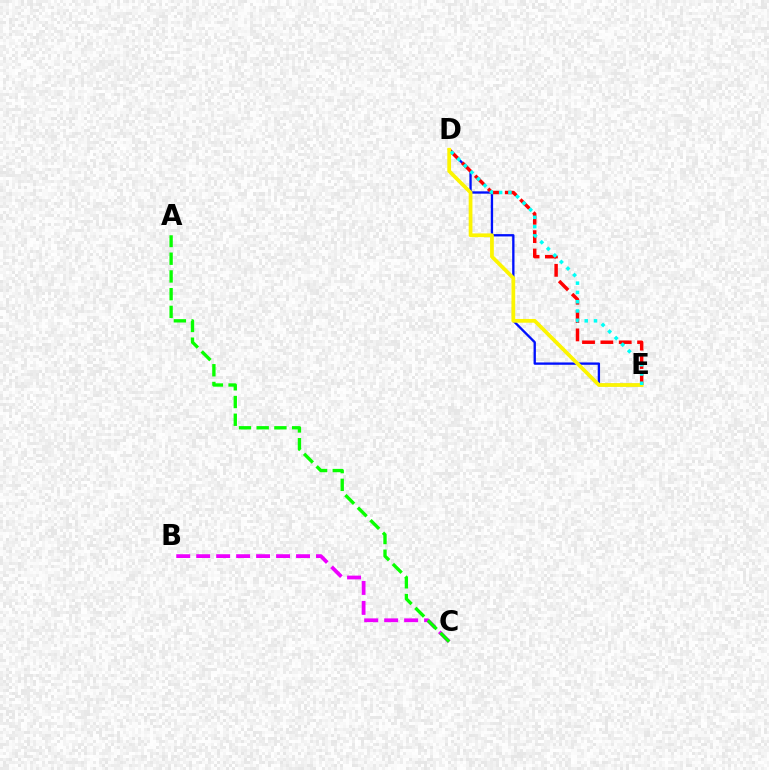{('D', 'E'): [{'color': '#0010ff', 'line_style': 'solid', 'thickness': 1.68}, {'color': '#ff0000', 'line_style': 'dashed', 'thickness': 2.49}, {'color': '#fcf500', 'line_style': 'solid', 'thickness': 2.7}, {'color': '#00fff6', 'line_style': 'dotted', 'thickness': 2.52}], ('B', 'C'): [{'color': '#ee00ff', 'line_style': 'dashed', 'thickness': 2.71}], ('A', 'C'): [{'color': '#08ff00', 'line_style': 'dashed', 'thickness': 2.41}]}